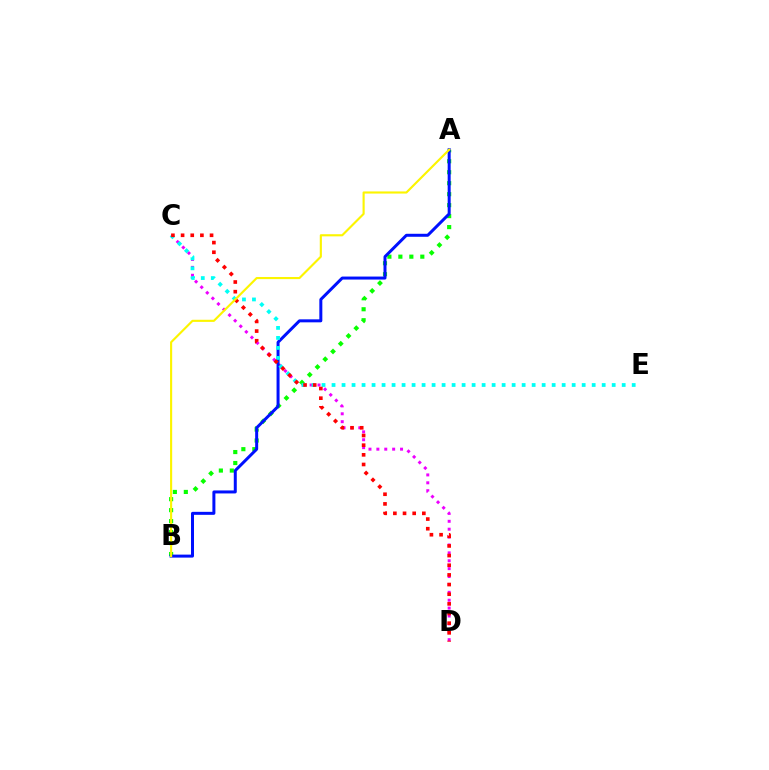{('A', 'B'): [{'color': '#08ff00', 'line_style': 'dotted', 'thickness': 2.98}, {'color': '#0010ff', 'line_style': 'solid', 'thickness': 2.16}, {'color': '#fcf500', 'line_style': 'solid', 'thickness': 1.53}], ('C', 'D'): [{'color': '#ee00ff', 'line_style': 'dotted', 'thickness': 2.14}, {'color': '#ff0000', 'line_style': 'dotted', 'thickness': 2.62}], ('C', 'E'): [{'color': '#00fff6', 'line_style': 'dotted', 'thickness': 2.72}]}